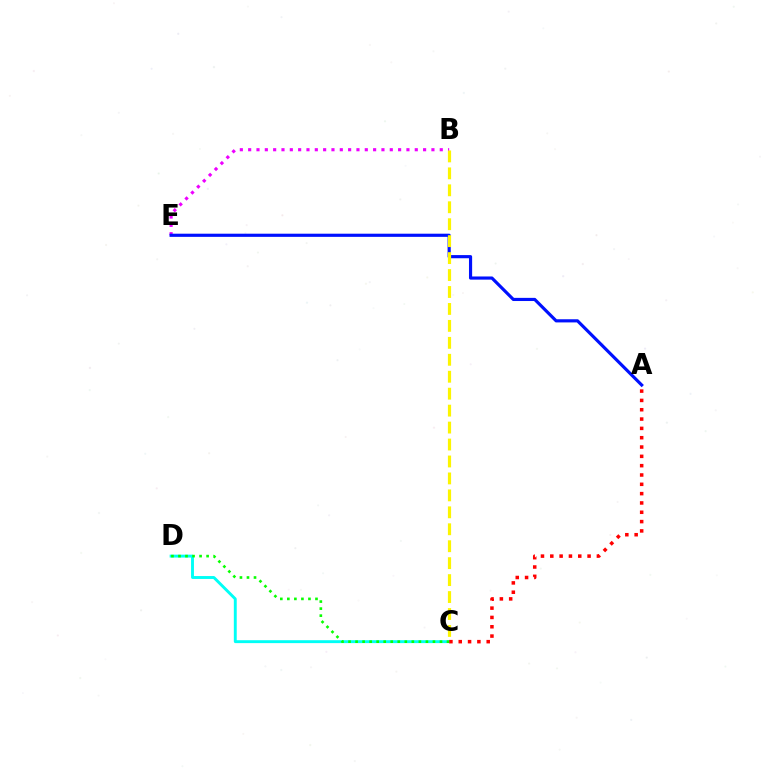{('B', 'E'): [{'color': '#ee00ff', 'line_style': 'dotted', 'thickness': 2.26}], ('C', 'D'): [{'color': '#00fff6', 'line_style': 'solid', 'thickness': 2.09}, {'color': '#08ff00', 'line_style': 'dotted', 'thickness': 1.91}], ('A', 'E'): [{'color': '#0010ff', 'line_style': 'solid', 'thickness': 2.27}], ('B', 'C'): [{'color': '#fcf500', 'line_style': 'dashed', 'thickness': 2.3}], ('A', 'C'): [{'color': '#ff0000', 'line_style': 'dotted', 'thickness': 2.53}]}